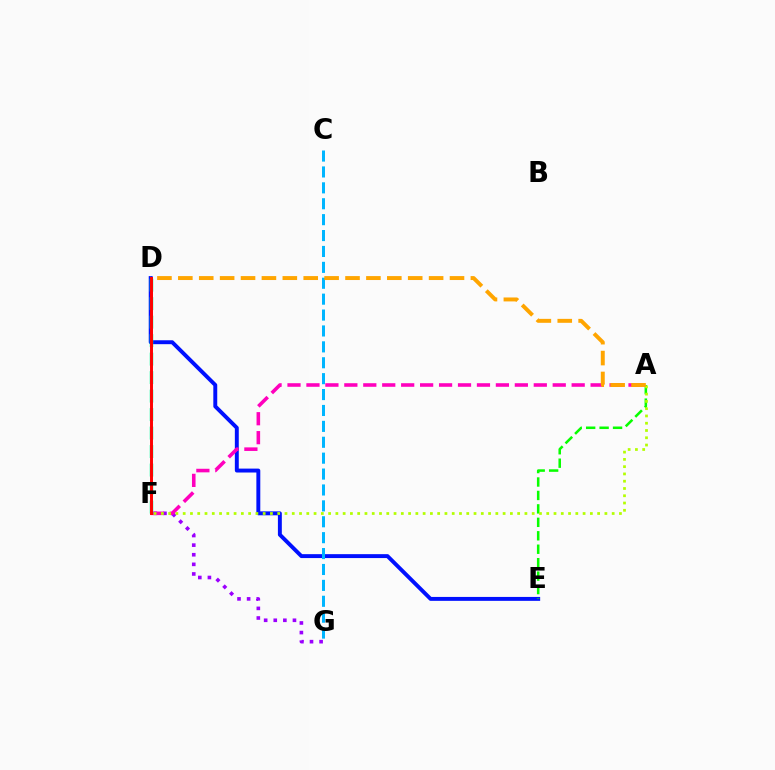{('D', 'E'): [{'color': '#0010ff', 'line_style': 'solid', 'thickness': 2.82}], ('C', 'G'): [{'color': '#00b5ff', 'line_style': 'dashed', 'thickness': 2.16}], ('F', 'G'): [{'color': '#9b00ff', 'line_style': 'dotted', 'thickness': 2.61}], ('A', 'F'): [{'color': '#ff00bd', 'line_style': 'dashed', 'thickness': 2.57}, {'color': '#b3ff00', 'line_style': 'dotted', 'thickness': 1.98}], ('A', 'E'): [{'color': '#08ff00', 'line_style': 'dashed', 'thickness': 1.83}], ('D', 'F'): [{'color': '#00ff9d', 'line_style': 'dashed', 'thickness': 2.51}, {'color': '#ff0000', 'line_style': 'solid', 'thickness': 2.13}], ('A', 'D'): [{'color': '#ffa500', 'line_style': 'dashed', 'thickness': 2.84}]}